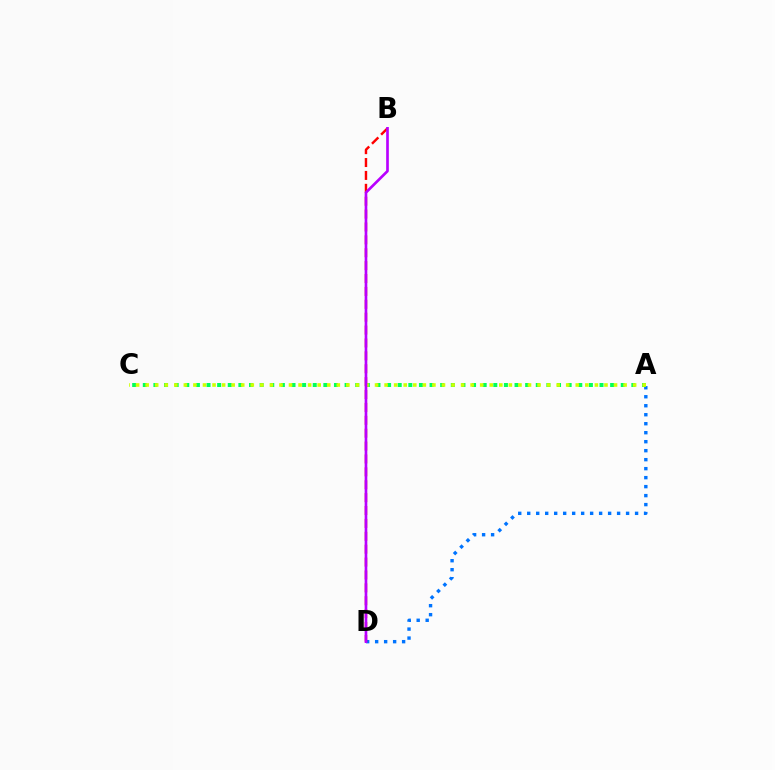{('A', 'D'): [{'color': '#0074ff', 'line_style': 'dotted', 'thickness': 2.44}], ('A', 'C'): [{'color': '#00ff5c', 'line_style': 'dotted', 'thickness': 2.89}, {'color': '#d1ff00', 'line_style': 'dotted', 'thickness': 2.6}], ('B', 'D'): [{'color': '#ff0000', 'line_style': 'dashed', 'thickness': 1.75}, {'color': '#b900ff', 'line_style': 'solid', 'thickness': 1.92}]}